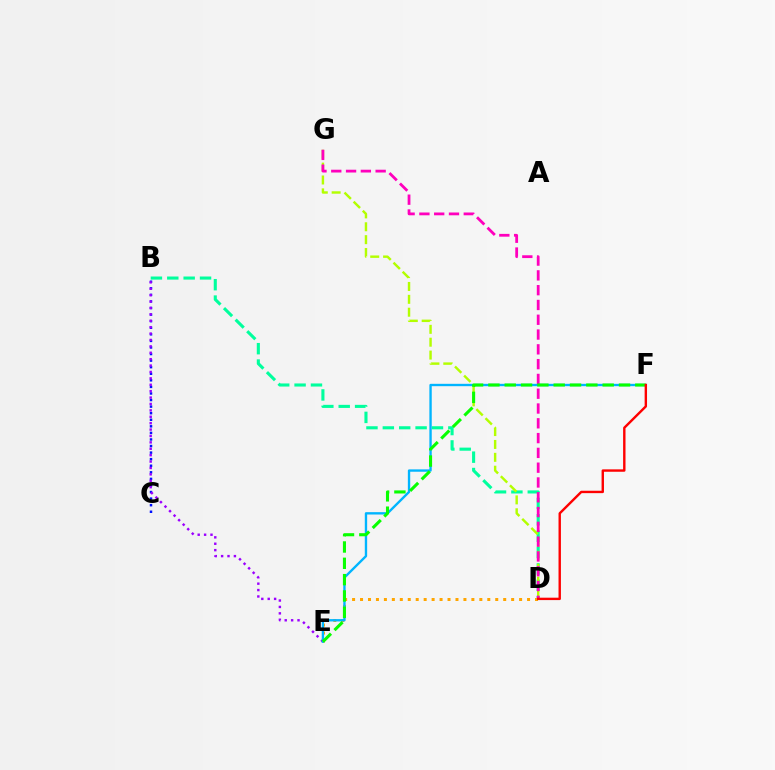{('B', 'C'): [{'color': '#0010ff', 'line_style': 'dotted', 'thickness': 1.79}], ('B', 'E'): [{'color': '#9b00ff', 'line_style': 'dotted', 'thickness': 1.74}], ('B', 'D'): [{'color': '#00ff9d', 'line_style': 'dashed', 'thickness': 2.22}], ('D', 'G'): [{'color': '#b3ff00', 'line_style': 'dashed', 'thickness': 1.75}, {'color': '#ff00bd', 'line_style': 'dashed', 'thickness': 2.01}], ('D', 'E'): [{'color': '#ffa500', 'line_style': 'dotted', 'thickness': 2.16}], ('E', 'F'): [{'color': '#00b5ff', 'line_style': 'solid', 'thickness': 1.7}, {'color': '#08ff00', 'line_style': 'dashed', 'thickness': 2.22}], ('D', 'F'): [{'color': '#ff0000', 'line_style': 'solid', 'thickness': 1.73}]}